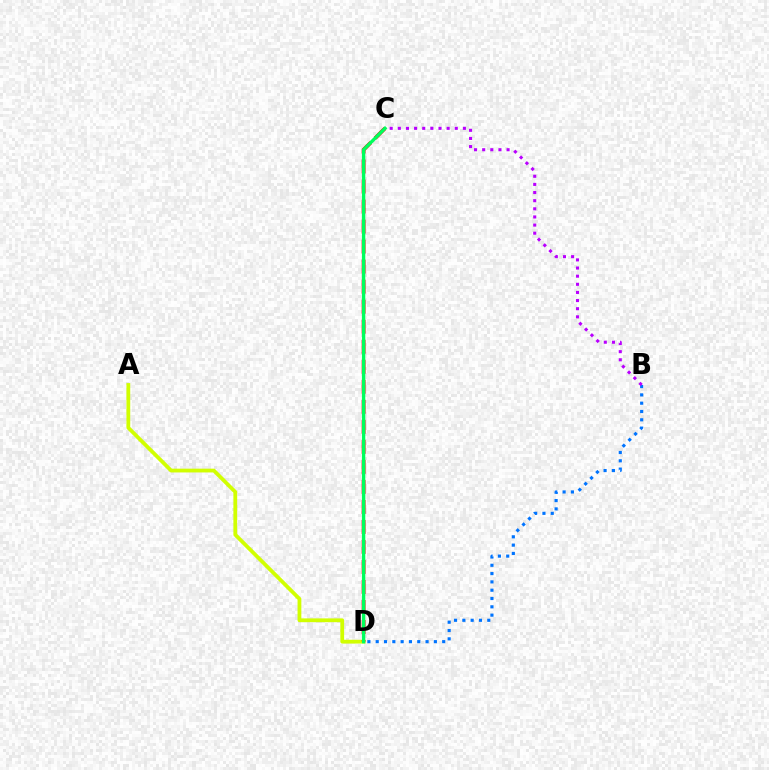{('A', 'D'): [{'color': '#d1ff00', 'line_style': 'solid', 'thickness': 2.73}], ('B', 'D'): [{'color': '#0074ff', 'line_style': 'dotted', 'thickness': 2.26}], ('C', 'D'): [{'color': '#ff0000', 'line_style': 'dashed', 'thickness': 2.72}, {'color': '#00ff5c', 'line_style': 'solid', 'thickness': 2.42}], ('B', 'C'): [{'color': '#b900ff', 'line_style': 'dotted', 'thickness': 2.21}]}